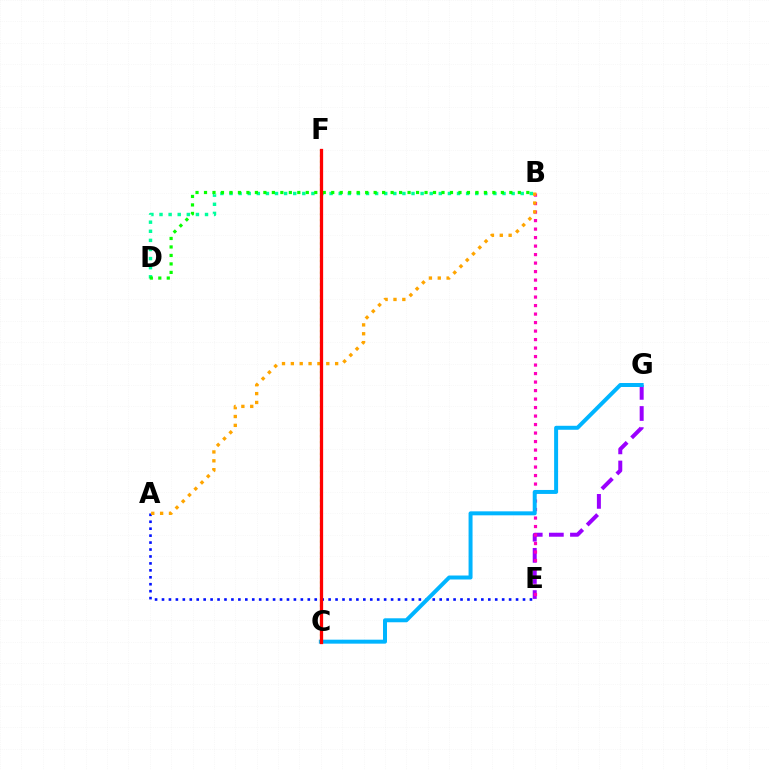{('A', 'E'): [{'color': '#0010ff', 'line_style': 'dotted', 'thickness': 1.89}], ('B', 'D'): [{'color': '#00ff9d', 'line_style': 'dotted', 'thickness': 2.47}, {'color': '#08ff00', 'line_style': 'dotted', 'thickness': 2.3}], ('E', 'G'): [{'color': '#9b00ff', 'line_style': 'dashed', 'thickness': 2.87}], ('B', 'E'): [{'color': '#ff00bd', 'line_style': 'dotted', 'thickness': 2.31}], ('C', 'G'): [{'color': '#00b5ff', 'line_style': 'solid', 'thickness': 2.86}], ('C', 'F'): [{'color': '#b3ff00', 'line_style': 'dotted', 'thickness': 1.59}, {'color': '#ff0000', 'line_style': 'solid', 'thickness': 2.36}], ('A', 'B'): [{'color': '#ffa500', 'line_style': 'dotted', 'thickness': 2.41}]}